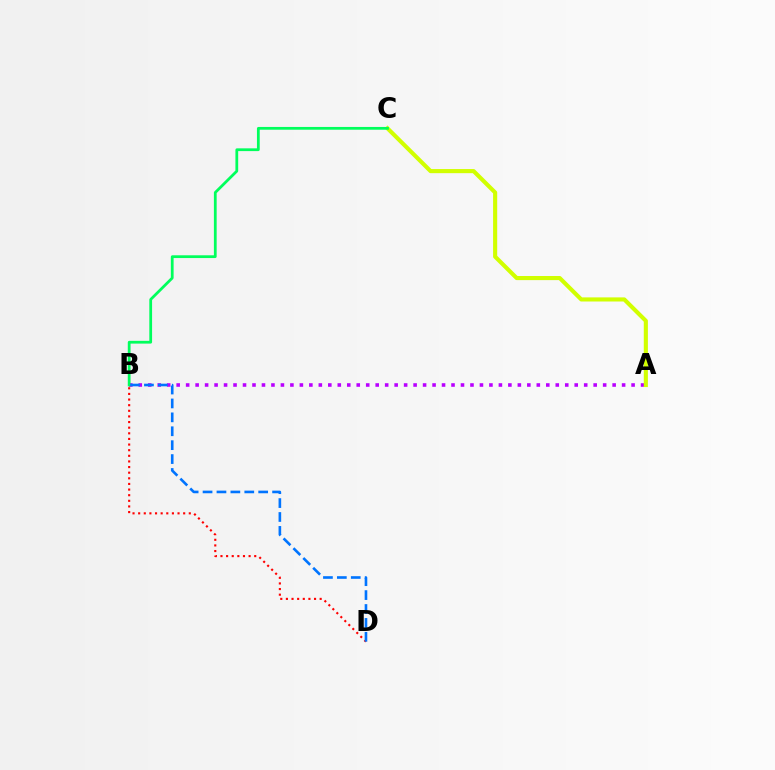{('A', 'B'): [{'color': '#b900ff', 'line_style': 'dotted', 'thickness': 2.57}], ('B', 'D'): [{'color': '#ff0000', 'line_style': 'dotted', 'thickness': 1.53}, {'color': '#0074ff', 'line_style': 'dashed', 'thickness': 1.89}], ('A', 'C'): [{'color': '#d1ff00', 'line_style': 'solid', 'thickness': 2.96}], ('B', 'C'): [{'color': '#00ff5c', 'line_style': 'solid', 'thickness': 1.99}]}